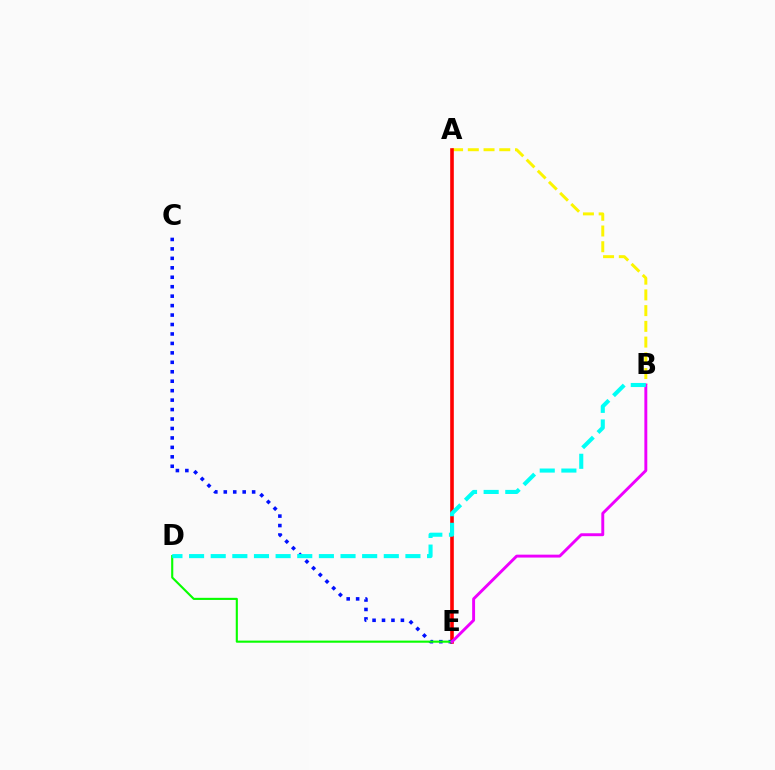{('A', 'B'): [{'color': '#fcf500', 'line_style': 'dashed', 'thickness': 2.14}], ('A', 'E'): [{'color': '#ff0000', 'line_style': 'solid', 'thickness': 2.6}], ('C', 'E'): [{'color': '#0010ff', 'line_style': 'dotted', 'thickness': 2.57}], ('D', 'E'): [{'color': '#08ff00', 'line_style': 'solid', 'thickness': 1.53}], ('B', 'E'): [{'color': '#ee00ff', 'line_style': 'solid', 'thickness': 2.1}], ('B', 'D'): [{'color': '#00fff6', 'line_style': 'dashed', 'thickness': 2.94}]}